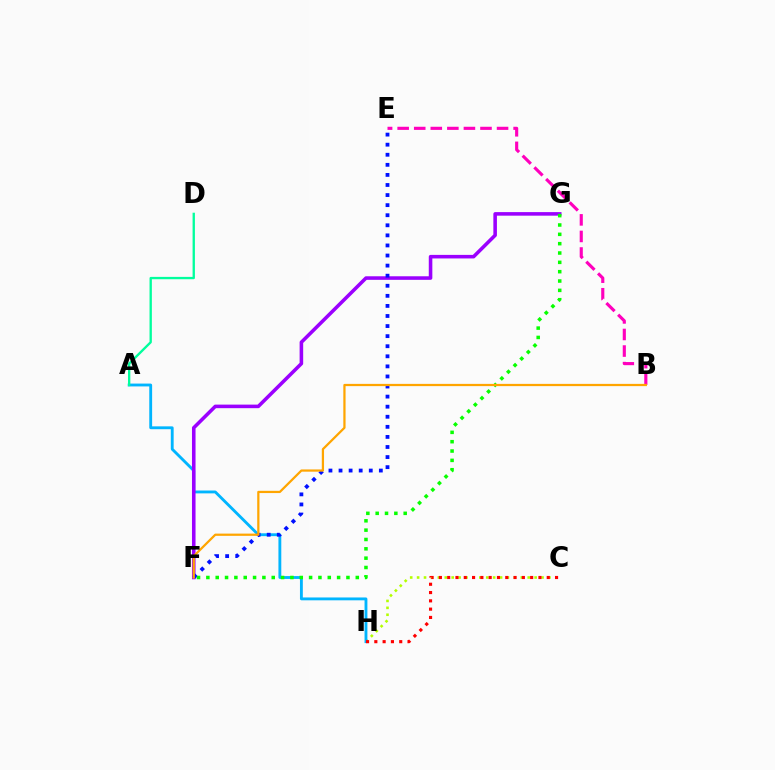{('B', 'E'): [{'color': '#ff00bd', 'line_style': 'dashed', 'thickness': 2.25}], ('C', 'H'): [{'color': '#b3ff00', 'line_style': 'dotted', 'thickness': 1.88}, {'color': '#ff0000', 'line_style': 'dotted', 'thickness': 2.25}], ('A', 'H'): [{'color': '#00b5ff', 'line_style': 'solid', 'thickness': 2.05}], ('A', 'D'): [{'color': '#00ff9d', 'line_style': 'solid', 'thickness': 1.68}], ('F', 'G'): [{'color': '#9b00ff', 'line_style': 'solid', 'thickness': 2.56}, {'color': '#08ff00', 'line_style': 'dotted', 'thickness': 2.54}], ('E', 'F'): [{'color': '#0010ff', 'line_style': 'dotted', 'thickness': 2.74}], ('B', 'F'): [{'color': '#ffa500', 'line_style': 'solid', 'thickness': 1.61}]}